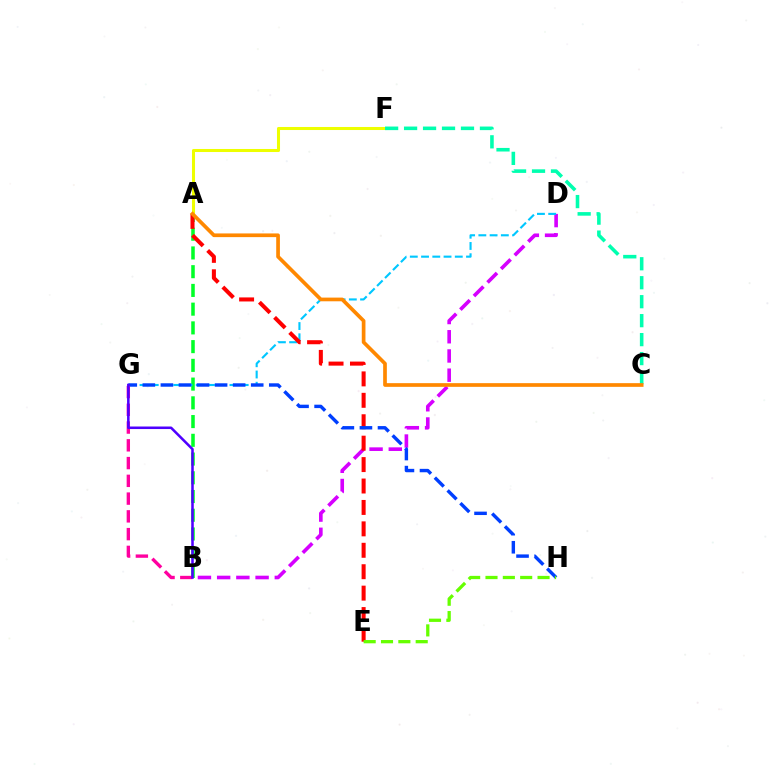{('B', 'D'): [{'color': '#d600ff', 'line_style': 'dashed', 'thickness': 2.61}], ('A', 'B'): [{'color': '#00ff27', 'line_style': 'dashed', 'thickness': 2.55}], ('D', 'G'): [{'color': '#00c7ff', 'line_style': 'dashed', 'thickness': 1.53}], ('A', 'E'): [{'color': '#ff0000', 'line_style': 'dashed', 'thickness': 2.91}], ('A', 'F'): [{'color': '#eeff00', 'line_style': 'solid', 'thickness': 2.19}], ('G', 'H'): [{'color': '#003fff', 'line_style': 'dashed', 'thickness': 2.45}], ('E', 'H'): [{'color': '#66ff00', 'line_style': 'dashed', 'thickness': 2.36}], ('C', 'F'): [{'color': '#00ffaf', 'line_style': 'dashed', 'thickness': 2.58}], ('B', 'G'): [{'color': '#ff00a0', 'line_style': 'dashed', 'thickness': 2.41}, {'color': '#4f00ff', 'line_style': 'solid', 'thickness': 1.83}], ('A', 'C'): [{'color': '#ff8800', 'line_style': 'solid', 'thickness': 2.66}]}